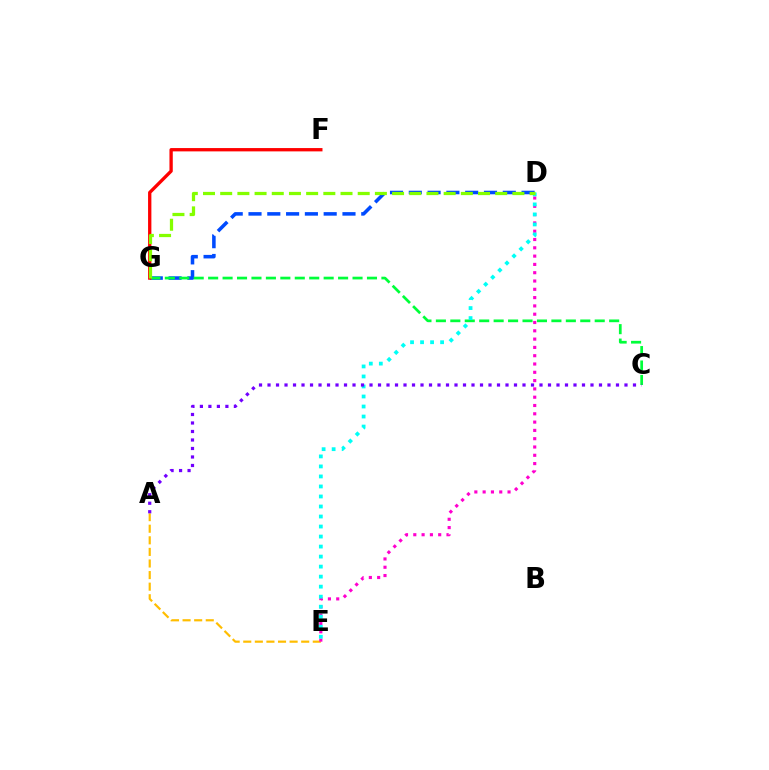{('A', 'E'): [{'color': '#ffbd00', 'line_style': 'dashed', 'thickness': 1.57}], ('D', 'E'): [{'color': '#ff00cf', 'line_style': 'dotted', 'thickness': 2.25}, {'color': '#00fff6', 'line_style': 'dotted', 'thickness': 2.72}], ('D', 'G'): [{'color': '#004bff', 'line_style': 'dashed', 'thickness': 2.55}, {'color': '#84ff00', 'line_style': 'dashed', 'thickness': 2.34}], ('C', 'G'): [{'color': '#00ff39', 'line_style': 'dashed', 'thickness': 1.96}], ('F', 'G'): [{'color': '#ff0000', 'line_style': 'solid', 'thickness': 2.39}], ('A', 'C'): [{'color': '#7200ff', 'line_style': 'dotted', 'thickness': 2.31}]}